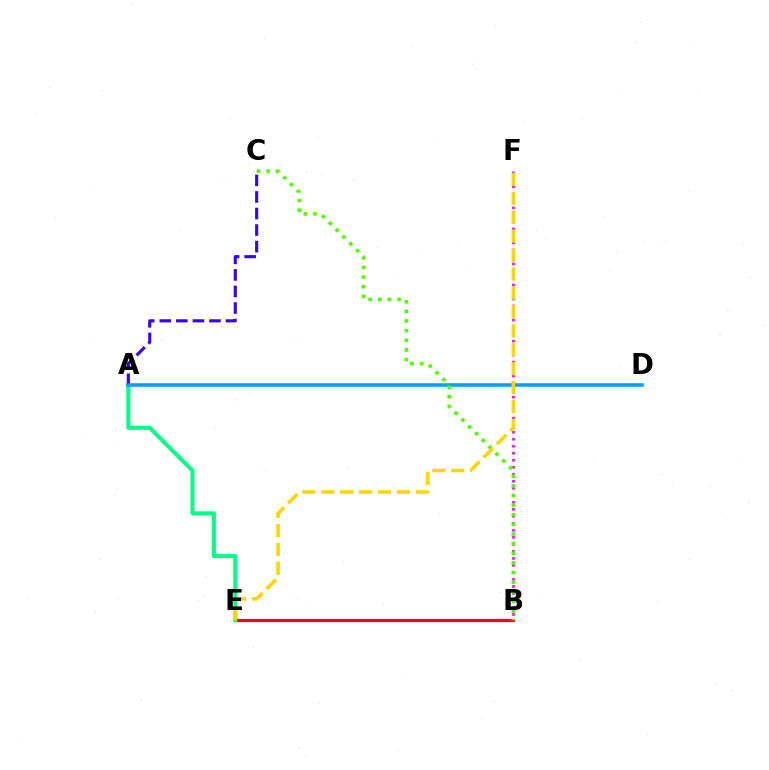{('B', 'E'): [{'color': '#ff0000', 'line_style': 'solid', 'thickness': 2.29}], ('A', 'E'): [{'color': '#00ff86', 'line_style': 'solid', 'thickness': 2.89}], ('A', 'C'): [{'color': '#3700ff', 'line_style': 'dashed', 'thickness': 2.25}], ('B', 'F'): [{'color': '#ff00ed', 'line_style': 'dotted', 'thickness': 1.9}], ('A', 'D'): [{'color': '#009eff', 'line_style': 'solid', 'thickness': 2.54}], ('B', 'C'): [{'color': '#4fff00', 'line_style': 'dotted', 'thickness': 2.62}], ('E', 'F'): [{'color': '#ffd500', 'line_style': 'dashed', 'thickness': 2.57}]}